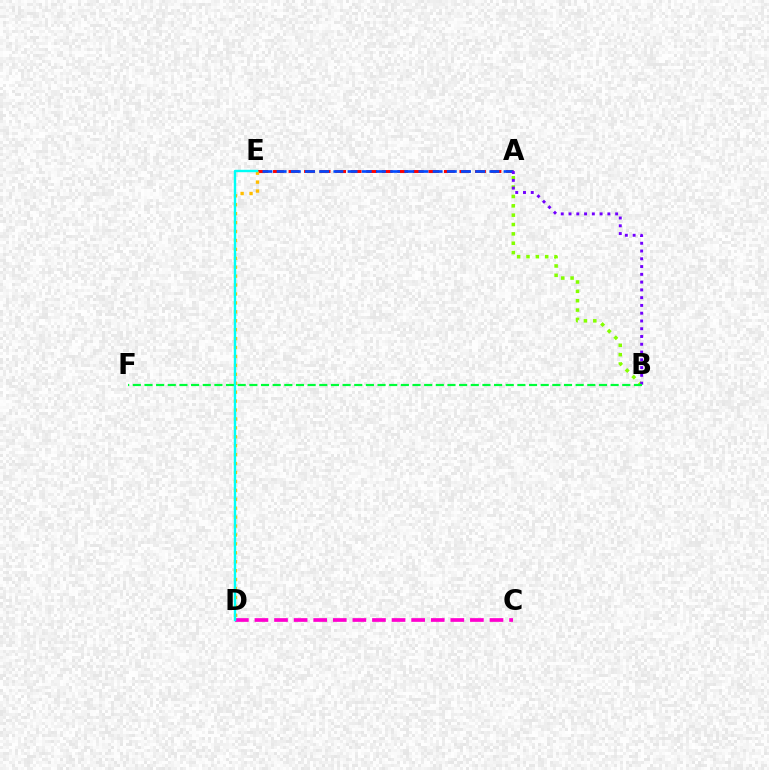{('A', 'E'): [{'color': '#ff0000', 'line_style': 'dashed', 'thickness': 2.11}, {'color': '#004bff', 'line_style': 'dashed', 'thickness': 1.93}], ('A', 'B'): [{'color': '#84ff00', 'line_style': 'dotted', 'thickness': 2.54}, {'color': '#7200ff', 'line_style': 'dotted', 'thickness': 2.11}], ('D', 'E'): [{'color': '#ffbd00', 'line_style': 'dotted', 'thickness': 2.42}, {'color': '#00fff6', 'line_style': 'solid', 'thickness': 1.72}], ('B', 'F'): [{'color': '#00ff39', 'line_style': 'dashed', 'thickness': 1.58}], ('C', 'D'): [{'color': '#ff00cf', 'line_style': 'dashed', 'thickness': 2.66}]}